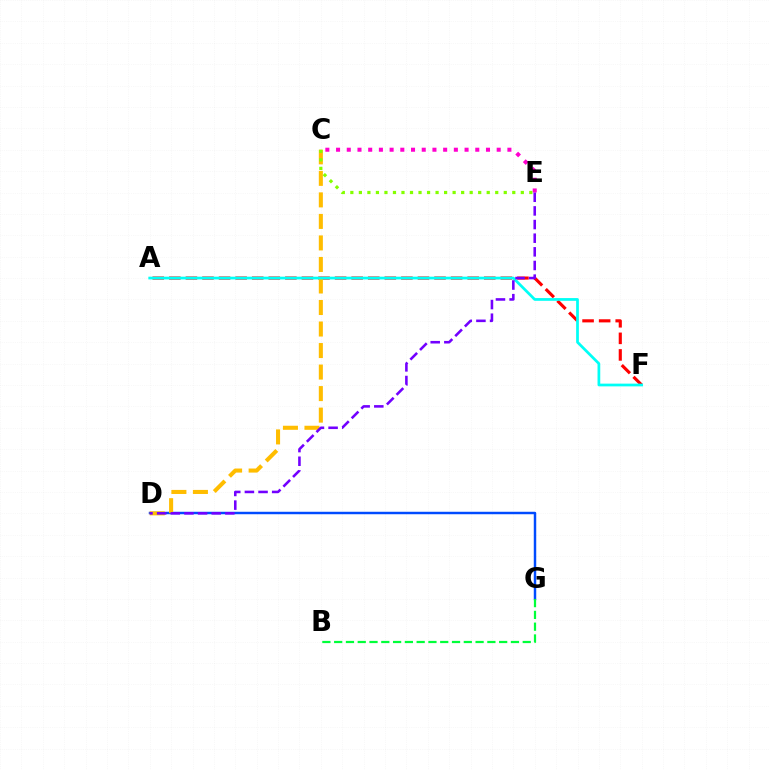{('A', 'F'): [{'color': '#ff0000', 'line_style': 'dashed', 'thickness': 2.25}, {'color': '#00fff6', 'line_style': 'solid', 'thickness': 1.97}], ('D', 'G'): [{'color': '#004bff', 'line_style': 'solid', 'thickness': 1.77}], ('C', 'D'): [{'color': '#ffbd00', 'line_style': 'dashed', 'thickness': 2.92}], ('B', 'G'): [{'color': '#00ff39', 'line_style': 'dashed', 'thickness': 1.6}], ('C', 'E'): [{'color': '#ff00cf', 'line_style': 'dotted', 'thickness': 2.91}, {'color': '#84ff00', 'line_style': 'dotted', 'thickness': 2.32}], ('D', 'E'): [{'color': '#7200ff', 'line_style': 'dashed', 'thickness': 1.85}]}